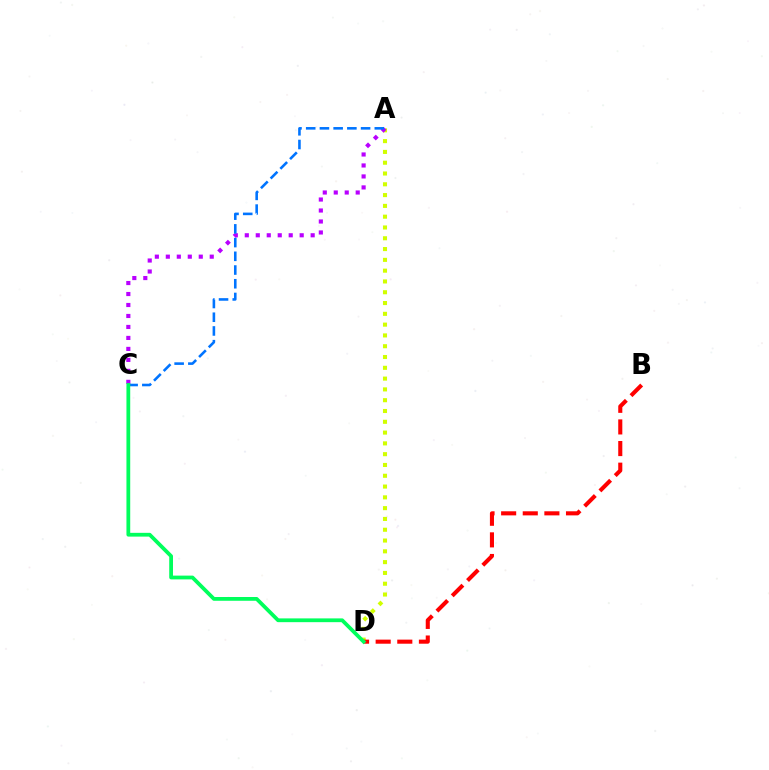{('A', 'D'): [{'color': '#d1ff00', 'line_style': 'dotted', 'thickness': 2.93}], ('A', 'C'): [{'color': '#b900ff', 'line_style': 'dotted', 'thickness': 2.98}, {'color': '#0074ff', 'line_style': 'dashed', 'thickness': 1.86}], ('B', 'D'): [{'color': '#ff0000', 'line_style': 'dashed', 'thickness': 2.94}], ('C', 'D'): [{'color': '#00ff5c', 'line_style': 'solid', 'thickness': 2.72}]}